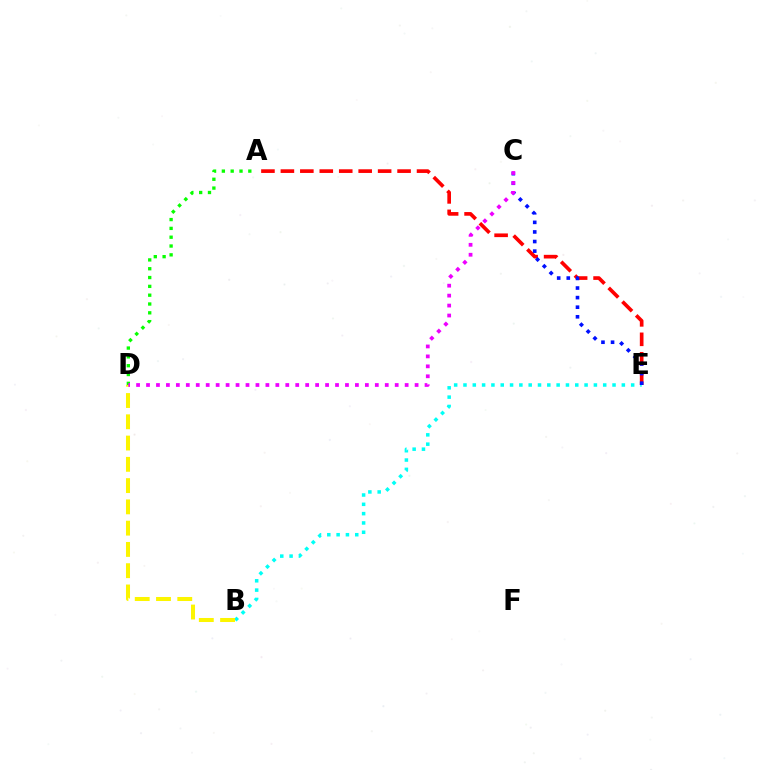{('A', 'E'): [{'color': '#ff0000', 'line_style': 'dashed', 'thickness': 2.64}], ('B', 'E'): [{'color': '#00fff6', 'line_style': 'dotted', 'thickness': 2.53}], ('B', 'D'): [{'color': '#fcf500', 'line_style': 'dashed', 'thickness': 2.89}], ('A', 'D'): [{'color': '#08ff00', 'line_style': 'dotted', 'thickness': 2.4}], ('C', 'E'): [{'color': '#0010ff', 'line_style': 'dotted', 'thickness': 2.61}], ('C', 'D'): [{'color': '#ee00ff', 'line_style': 'dotted', 'thickness': 2.7}]}